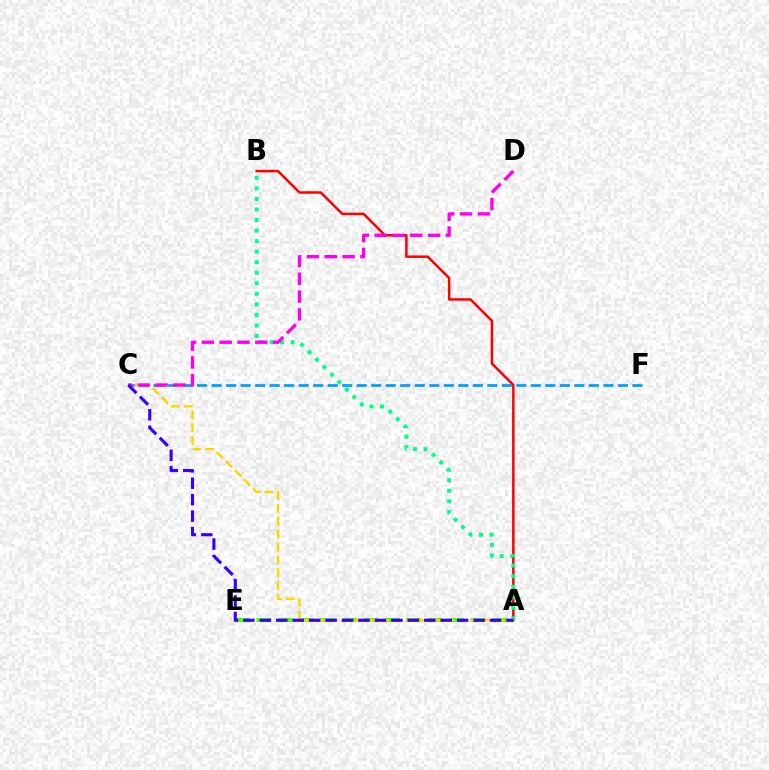{('A', 'E'): [{'color': '#4fff00', 'line_style': 'dashed', 'thickness': 2.91}], ('A', 'C'): [{'color': '#ffd500', 'line_style': 'dashed', 'thickness': 1.74}, {'color': '#3700ff', 'line_style': 'dashed', 'thickness': 2.23}], ('A', 'B'): [{'color': '#ff0000', 'line_style': 'solid', 'thickness': 1.8}, {'color': '#00ff86', 'line_style': 'dotted', 'thickness': 2.86}], ('C', 'F'): [{'color': '#009eff', 'line_style': 'dashed', 'thickness': 1.97}], ('C', 'D'): [{'color': '#ff00ed', 'line_style': 'dashed', 'thickness': 2.42}]}